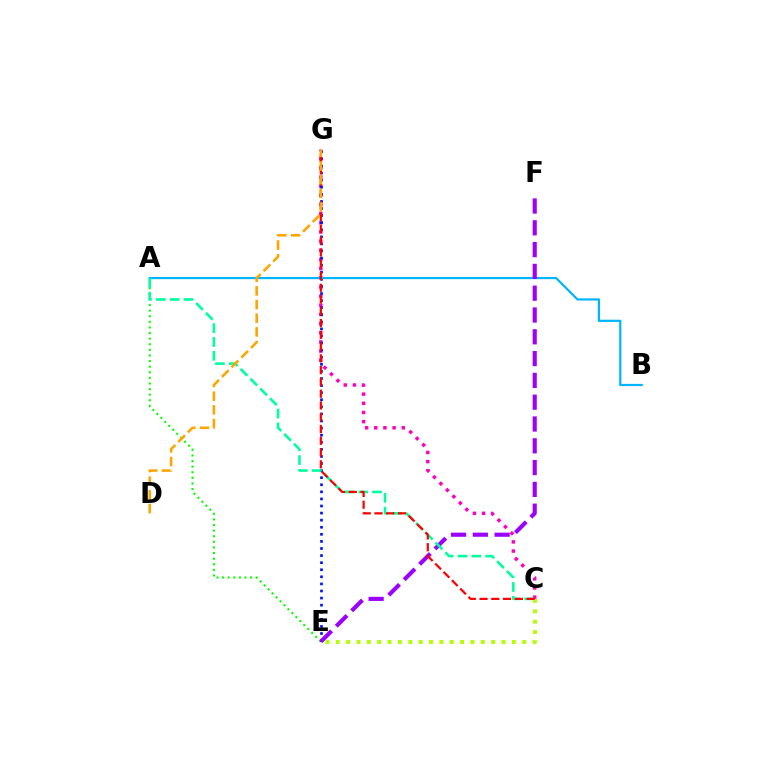{('A', 'E'): [{'color': '#08ff00', 'line_style': 'dotted', 'thickness': 1.52}], ('C', 'G'): [{'color': '#ff00bd', 'line_style': 'dotted', 'thickness': 2.49}, {'color': '#ff0000', 'line_style': 'dashed', 'thickness': 1.6}], ('E', 'G'): [{'color': '#0010ff', 'line_style': 'dotted', 'thickness': 1.92}], ('A', 'B'): [{'color': '#00b5ff', 'line_style': 'solid', 'thickness': 1.6}], ('E', 'F'): [{'color': '#9b00ff', 'line_style': 'dashed', 'thickness': 2.96}], ('A', 'C'): [{'color': '#00ff9d', 'line_style': 'dashed', 'thickness': 1.88}], ('C', 'E'): [{'color': '#b3ff00', 'line_style': 'dotted', 'thickness': 2.81}], ('D', 'G'): [{'color': '#ffa500', 'line_style': 'dashed', 'thickness': 1.86}]}